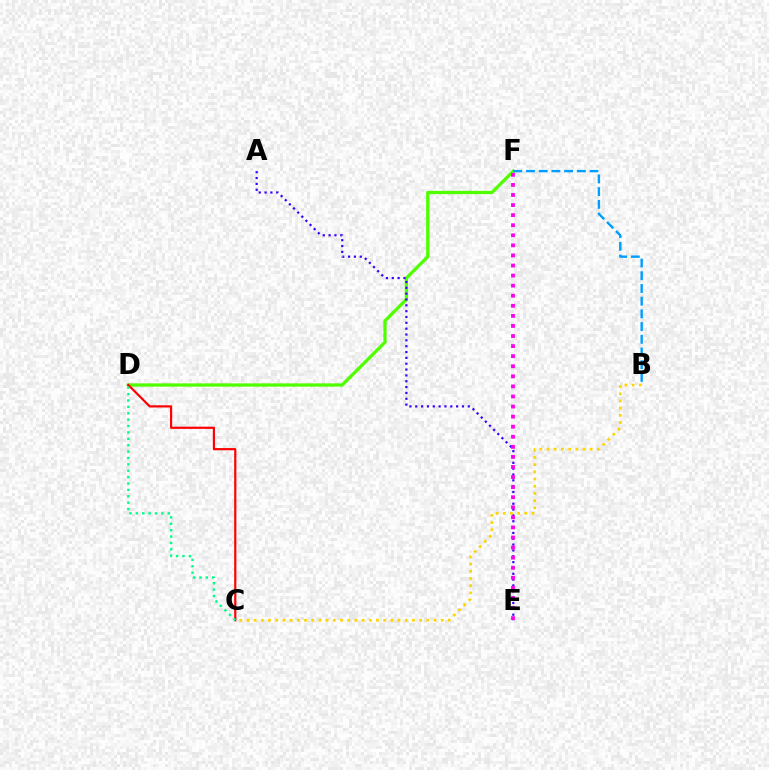{('D', 'F'): [{'color': '#4fff00', 'line_style': 'solid', 'thickness': 2.36}], ('C', 'D'): [{'color': '#ff0000', 'line_style': 'solid', 'thickness': 1.58}, {'color': '#00ff86', 'line_style': 'dotted', 'thickness': 1.74}], ('A', 'E'): [{'color': '#3700ff', 'line_style': 'dotted', 'thickness': 1.59}], ('E', 'F'): [{'color': '#ff00ed', 'line_style': 'dotted', 'thickness': 2.74}], ('B', 'C'): [{'color': '#ffd500', 'line_style': 'dotted', 'thickness': 1.96}], ('B', 'F'): [{'color': '#009eff', 'line_style': 'dashed', 'thickness': 1.73}]}